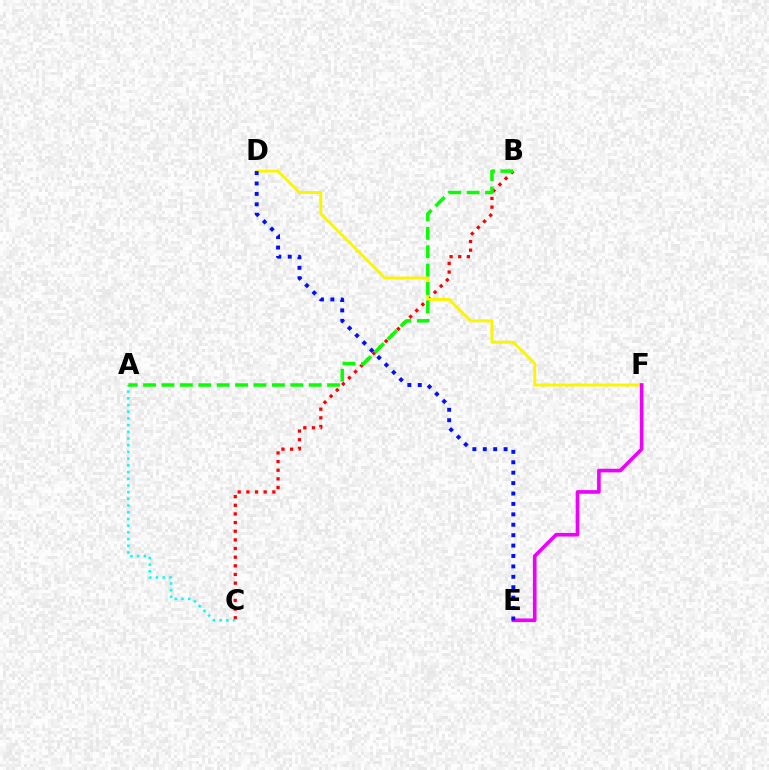{('B', 'C'): [{'color': '#ff0000', 'line_style': 'dotted', 'thickness': 2.35}], ('A', 'C'): [{'color': '#00fff6', 'line_style': 'dotted', 'thickness': 1.82}], ('D', 'F'): [{'color': '#fcf500', 'line_style': 'solid', 'thickness': 2.11}], ('E', 'F'): [{'color': '#ee00ff', 'line_style': 'solid', 'thickness': 2.62}], ('A', 'B'): [{'color': '#08ff00', 'line_style': 'dashed', 'thickness': 2.5}], ('D', 'E'): [{'color': '#0010ff', 'line_style': 'dotted', 'thickness': 2.83}]}